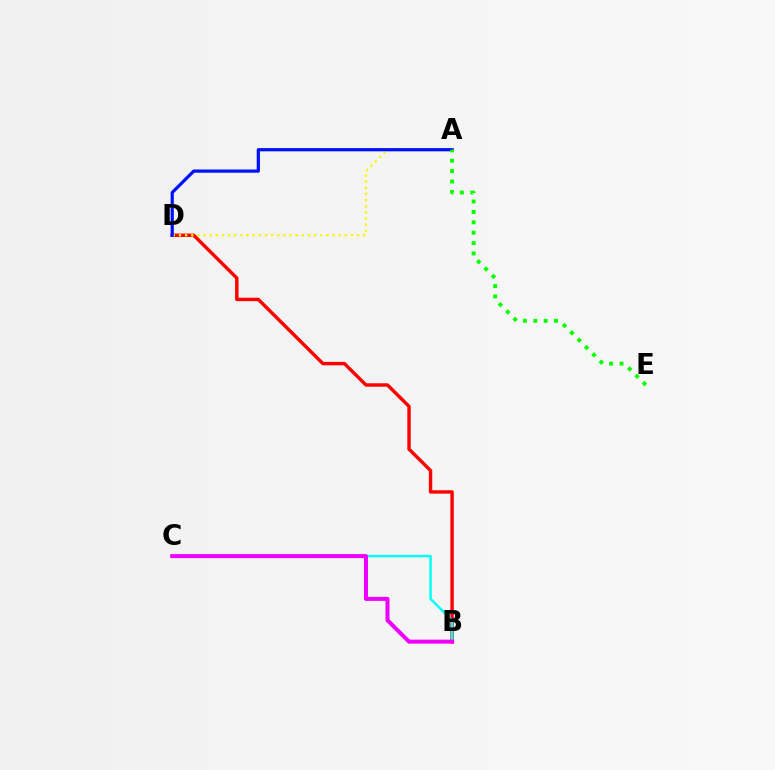{('B', 'D'): [{'color': '#ff0000', 'line_style': 'solid', 'thickness': 2.46}], ('A', 'D'): [{'color': '#fcf500', 'line_style': 'dotted', 'thickness': 1.67}, {'color': '#0010ff', 'line_style': 'solid', 'thickness': 2.31}], ('B', 'C'): [{'color': '#00fff6', 'line_style': 'solid', 'thickness': 1.77}, {'color': '#ee00ff', 'line_style': 'solid', 'thickness': 2.88}], ('A', 'E'): [{'color': '#08ff00', 'line_style': 'dotted', 'thickness': 2.82}]}